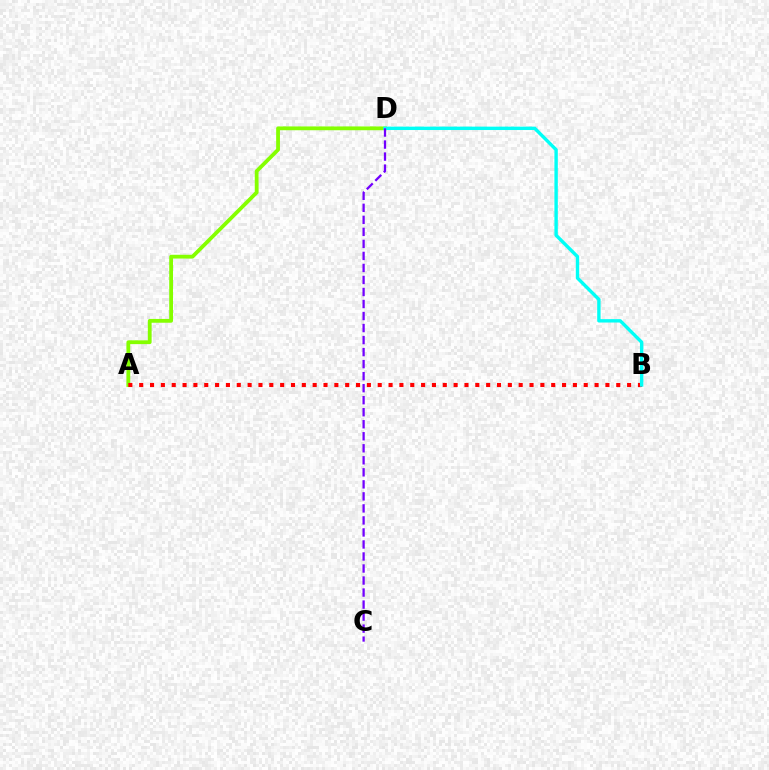{('A', 'D'): [{'color': '#84ff00', 'line_style': 'solid', 'thickness': 2.73}], ('A', 'B'): [{'color': '#ff0000', 'line_style': 'dotted', 'thickness': 2.95}], ('B', 'D'): [{'color': '#00fff6', 'line_style': 'solid', 'thickness': 2.44}], ('C', 'D'): [{'color': '#7200ff', 'line_style': 'dashed', 'thickness': 1.63}]}